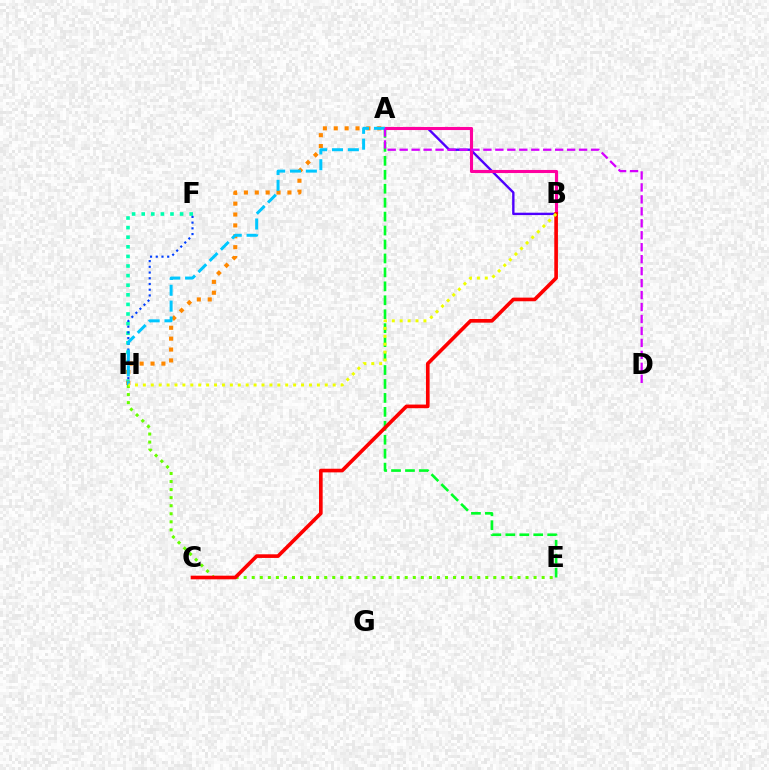{('E', 'H'): [{'color': '#66ff00', 'line_style': 'dotted', 'thickness': 2.19}], ('F', 'H'): [{'color': '#00ffaf', 'line_style': 'dotted', 'thickness': 2.61}, {'color': '#003fff', 'line_style': 'dotted', 'thickness': 1.56}], ('A', 'E'): [{'color': '#00ff27', 'line_style': 'dashed', 'thickness': 1.89}], ('A', 'B'): [{'color': '#4f00ff', 'line_style': 'solid', 'thickness': 1.71}, {'color': '#ff00a0', 'line_style': 'solid', 'thickness': 2.23}], ('A', 'H'): [{'color': '#ff8800', 'line_style': 'dotted', 'thickness': 2.96}, {'color': '#00c7ff', 'line_style': 'dashed', 'thickness': 2.15}], ('B', 'C'): [{'color': '#ff0000', 'line_style': 'solid', 'thickness': 2.62}], ('A', 'D'): [{'color': '#d600ff', 'line_style': 'dashed', 'thickness': 1.62}], ('B', 'H'): [{'color': '#eeff00', 'line_style': 'dotted', 'thickness': 2.15}]}